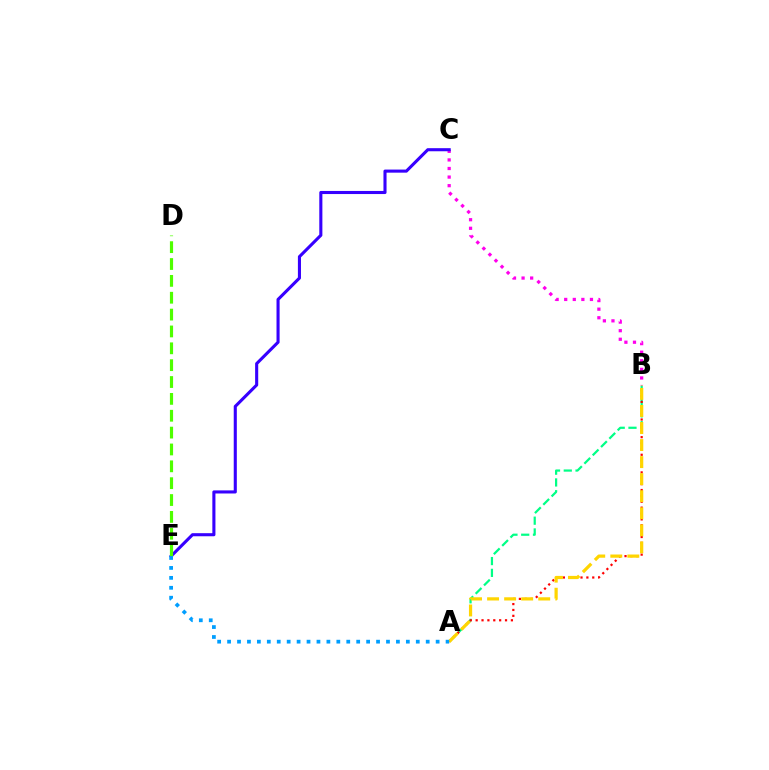{('B', 'C'): [{'color': '#ff00ed', 'line_style': 'dotted', 'thickness': 2.33}], ('A', 'B'): [{'color': '#00ff86', 'line_style': 'dashed', 'thickness': 1.6}, {'color': '#ff0000', 'line_style': 'dotted', 'thickness': 1.6}, {'color': '#ffd500', 'line_style': 'dashed', 'thickness': 2.32}], ('C', 'E'): [{'color': '#3700ff', 'line_style': 'solid', 'thickness': 2.22}], ('D', 'E'): [{'color': '#4fff00', 'line_style': 'dashed', 'thickness': 2.29}], ('A', 'E'): [{'color': '#009eff', 'line_style': 'dotted', 'thickness': 2.7}]}